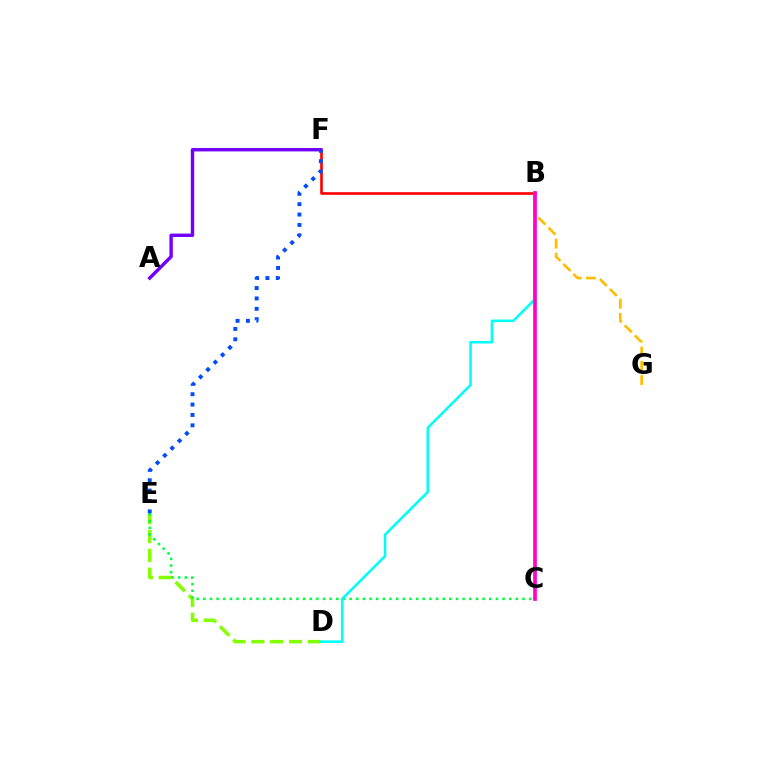{('B', 'F'): [{'color': '#ff0000', 'line_style': 'solid', 'thickness': 1.9}], ('A', 'F'): [{'color': '#7200ff', 'line_style': 'solid', 'thickness': 2.45}], ('B', 'G'): [{'color': '#ffbd00', 'line_style': 'dashed', 'thickness': 1.93}], ('D', 'E'): [{'color': '#84ff00', 'line_style': 'dashed', 'thickness': 2.56}], ('C', 'E'): [{'color': '#00ff39', 'line_style': 'dotted', 'thickness': 1.81}], ('E', 'F'): [{'color': '#004bff', 'line_style': 'dotted', 'thickness': 2.82}], ('B', 'D'): [{'color': '#00fff6', 'line_style': 'solid', 'thickness': 1.85}], ('B', 'C'): [{'color': '#ff00cf', 'line_style': 'solid', 'thickness': 2.65}]}